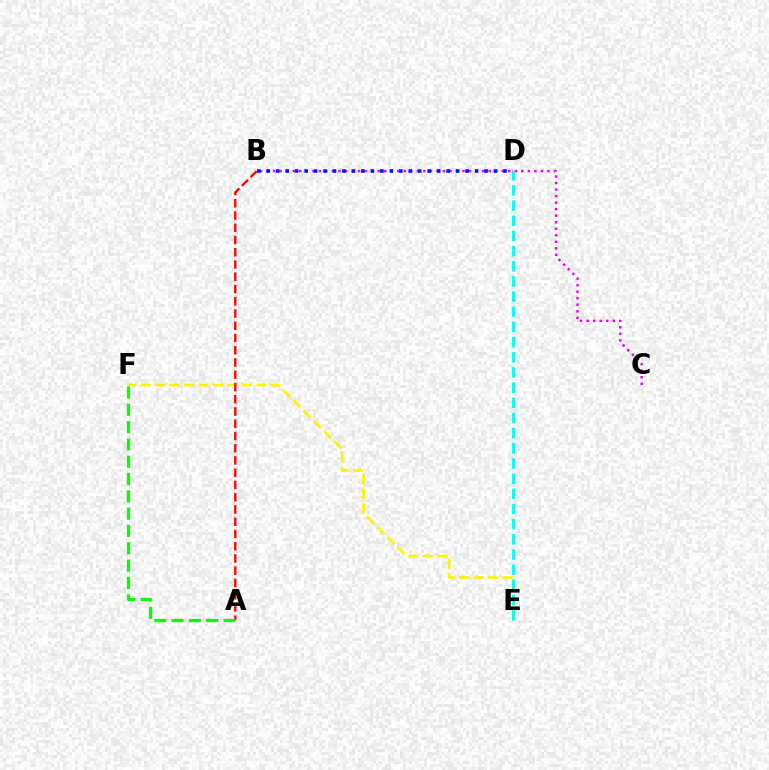{('B', 'C'): [{'color': '#ee00ff', 'line_style': 'dotted', 'thickness': 1.77}], ('E', 'F'): [{'color': '#fcf500', 'line_style': 'dashed', 'thickness': 1.97}], ('B', 'D'): [{'color': '#0010ff', 'line_style': 'dotted', 'thickness': 2.57}], ('D', 'E'): [{'color': '#00fff6', 'line_style': 'dashed', 'thickness': 2.06}], ('A', 'B'): [{'color': '#ff0000', 'line_style': 'dashed', 'thickness': 1.66}], ('A', 'F'): [{'color': '#08ff00', 'line_style': 'dashed', 'thickness': 2.35}]}